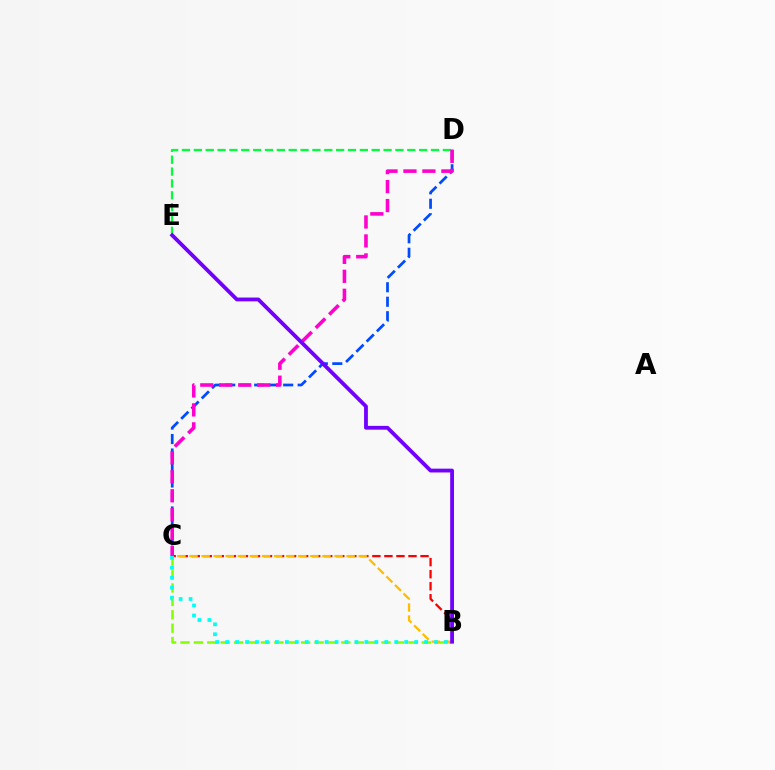{('D', 'E'): [{'color': '#00ff39', 'line_style': 'dashed', 'thickness': 1.61}], ('B', 'C'): [{'color': '#84ff00', 'line_style': 'dashed', 'thickness': 1.82}, {'color': '#ff0000', 'line_style': 'dashed', 'thickness': 1.64}, {'color': '#ffbd00', 'line_style': 'dashed', 'thickness': 1.64}, {'color': '#00fff6', 'line_style': 'dotted', 'thickness': 2.7}], ('C', 'D'): [{'color': '#004bff', 'line_style': 'dashed', 'thickness': 1.97}, {'color': '#ff00cf', 'line_style': 'dashed', 'thickness': 2.58}], ('B', 'E'): [{'color': '#7200ff', 'line_style': 'solid', 'thickness': 2.74}]}